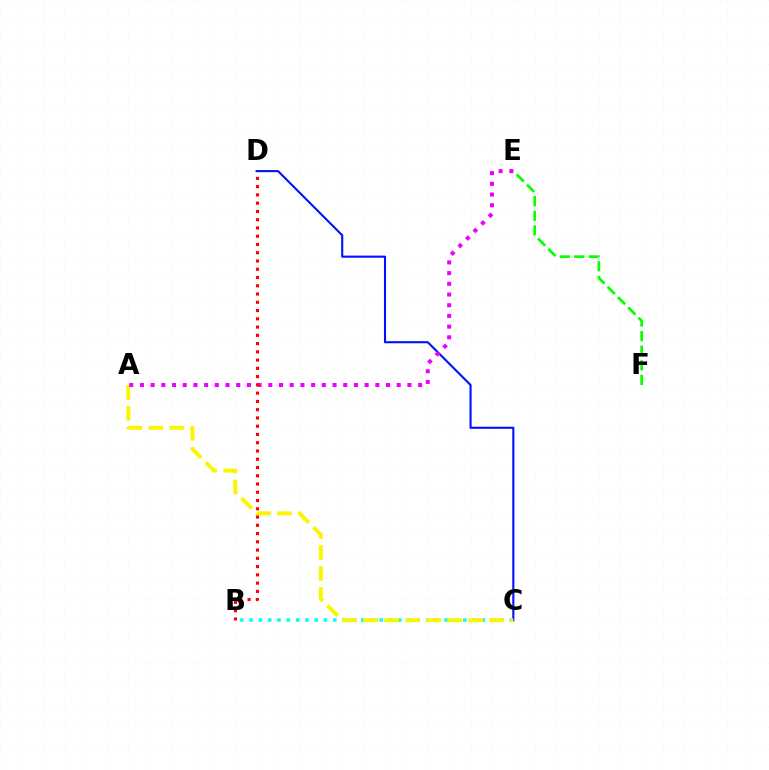{('B', 'C'): [{'color': '#00fff6', 'line_style': 'dotted', 'thickness': 2.52}], ('C', 'D'): [{'color': '#0010ff', 'line_style': 'solid', 'thickness': 1.51}], ('A', 'C'): [{'color': '#fcf500', 'line_style': 'dashed', 'thickness': 2.85}], ('E', 'F'): [{'color': '#08ff00', 'line_style': 'dashed', 'thickness': 1.98}], ('A', 'E'): [{'color': '#ee00ff', 'line_style': 'dotted', 'thickness': 2.91}], ('B', 'D'): [{'color': '#ff0000', 'line_style': 'dotted', 'thickness': 2.24}]}